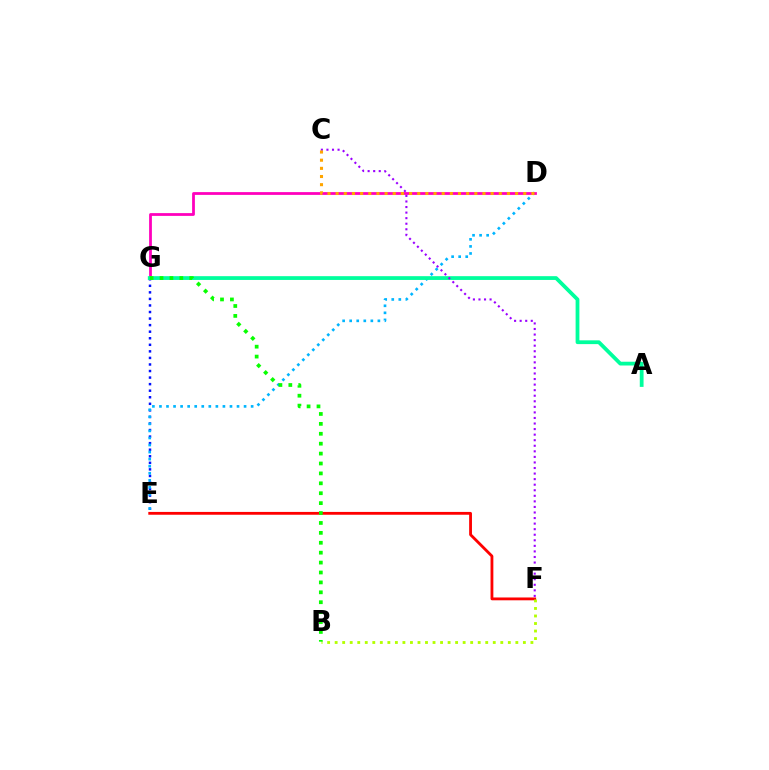{('E', 'G'): [{'color': '#0010ff', 'line_style': 'dotted', 'thickness': 1.78}], ('D', 'E'): [{'color': '#00b5ff', 'line_style': 'dotted', 'thickness': 1.92}], ('D', 'G'): [{'color': '#ff00bd', 'line_style': 'solid', 'thickness': 2.0}], ('E', 'F'): [{'color': '#ff0000', 'line_style': 'solid', 'thickness': 2.03}], ('A', 'G'): [{'color': '#00ff9d', 'line_style': 'solid', 'thickness': 2.72}], ('B', 'F'): [{'color': '#b3ff00', 'line_style': 'dotted', 'thickness': 2.05}], ('B', 'G'): [{'color': '#08ff00', 'line_style': 'dotted', 'thickness': 2.69}], ('C', 'F'): [{'color': '#9b00ff', 'line_style': 'dotted', 'thickness': 1.51}], ('C', 'D'): [{'color': '#ffa500', 'line_style': 'dotted', 'thickness': 2.22}]}